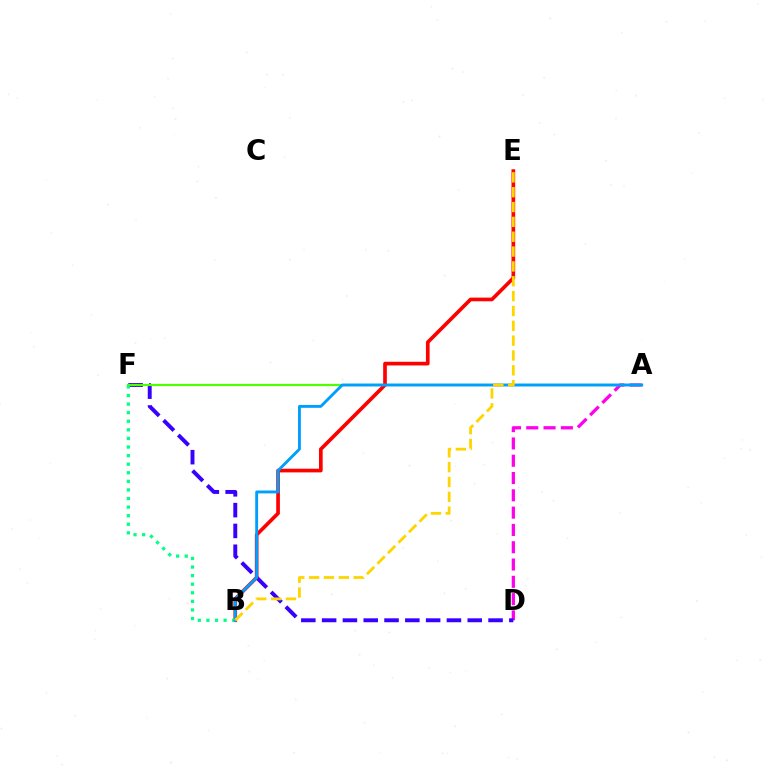{('A', 'D'): [{'color': '#ff00ed', 'line_style': 'dashed', 'thickness': 2.35}], ('D', 'F'): [{'color': '#3700ff', 'line_style': 'dashed', 'thickness': 2.83}], ('A', 'F'): [{'color': '#4fff00', 'line_style': 'solid', 'thickness': 1.58}], ('B', 'E'): [{'color': '#ff0000', 'line_style': 'solid', 'thickness': 2.64}, {'color': '#ffd500', 'line_style': 'dashed', 'thickness': 2.02}], ('B', 'F'): [{'color': '#00ff86', 'line_style': 'dotted', 'thickness': 2.33}], ('A', 'B'): [{'color': '#009eff', 'line_style': 'solid', 'thickness': 2.06}]}